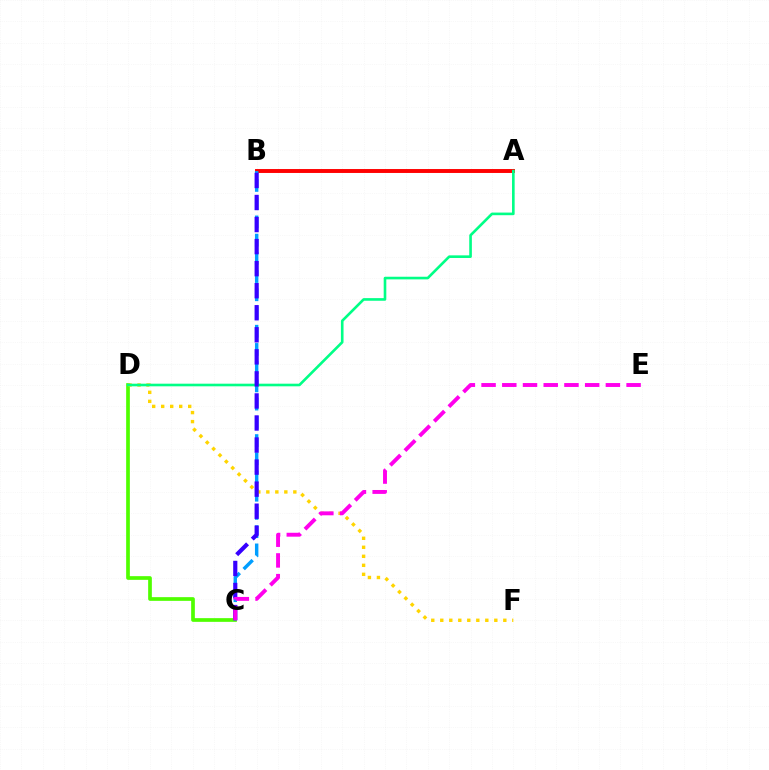{('A', 'B'): [{'color': '#ff0000', 'line_style': 'solid', 'thickness': 2.82}], ('C', 'D'): [{'color': '#4fff00', 'line_style': 'solid', 'thickness': 2.66}], ('B', 'C'): [{'color': '#009eff', 'line_style': 'dashed', 'thickness': 2.48}, {'color': '#3700ff', 'line_style': 'dashed', 'thickness': 3.0}], ('D', 'F'): [{'color': '#ffd500', 'line_style': 'dotted', 'thickness': 2.45}], ('A', 'D'): [{'color': '#00ff86', 'line_style': 'solid', 'thickness': 1.89}], ('C', 'E'): [{'color': '#ff00ed', 'line_style': 'dashed', 'thickness': 2.81}]}